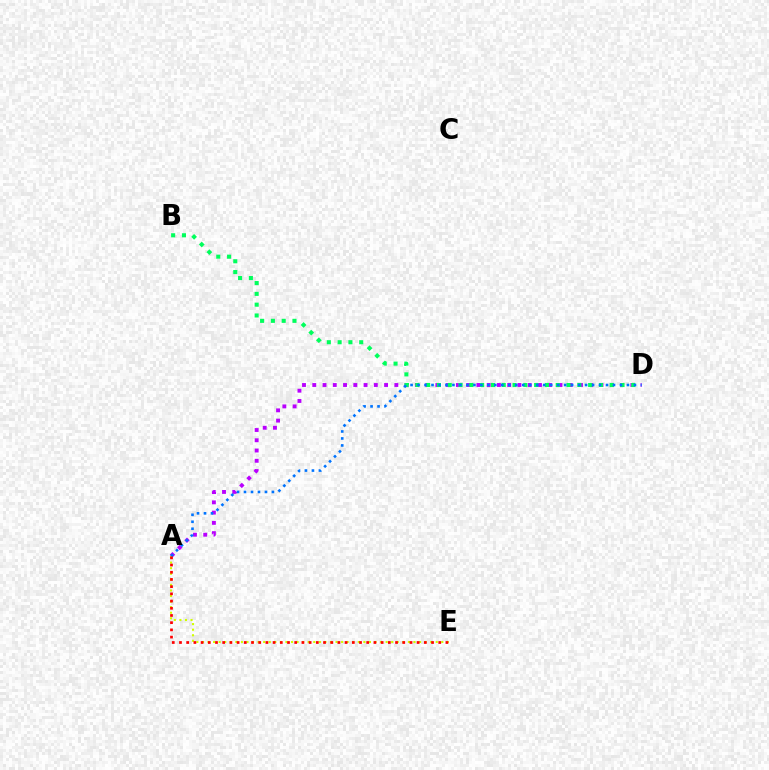{('A', 'D'): [{'color': '#b900ff', 'line_style': 'dotted', 'thickness': 2.79}, {'color': '#0074ff', 'line_style': 'dotted', 'thickness': 1.9}], ('B', 'D'): [{'color': '#00ff5c', 'line_style': 'dotted', 'thickness': 2.93}], ('A', 'E'): [{'color': '#d1ff00', 'line_style': 'dotted', 'thickness': 1.51}, {'color': '#ff0000', 'line_style': 'dotted', 'thickness': 1.96}]}